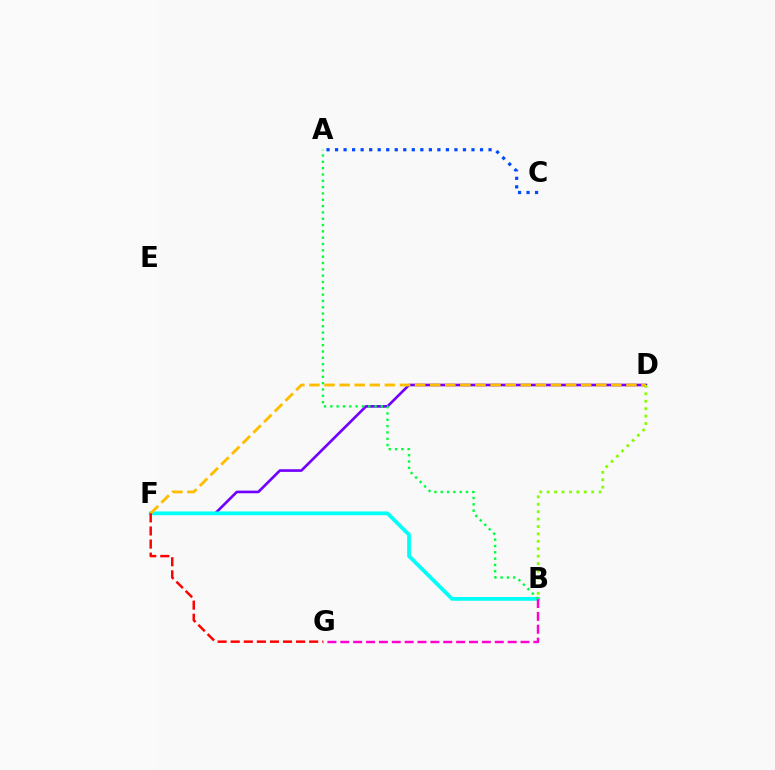{('D', 'F'): [{'color': '#7200ff', 'line_style': 'solid', 'thickness': 1.91}, {'color': '#ffbd00', 'line_style': 'dashed', 'thickness': 2.05}], ('B', 'F'): [{'color': '#00fff6', 'line_style': 'solid', 'thickness': 2.7}], ('B', 'D'): [{'color': '#84ff00', 'line_style': 'dotted', 'thickness': 2.02}], ('B', 'G'): [{'color': '#ff00cf', 'line_style': 'dashed', 'thickness': 1.75}], ('A', 'B'): [{'color': '#00ff39', 'line_style': 'dotted', 'thickness': 1.72}], ('F', 'G'): [{'color': '#ff0000', 'line_style': 'dashed', 'thickness': 1.78}], ('A', 'C'): [{'color': '#004bff', 'line_style': 'dotted', 'thickness': 2.32}]}